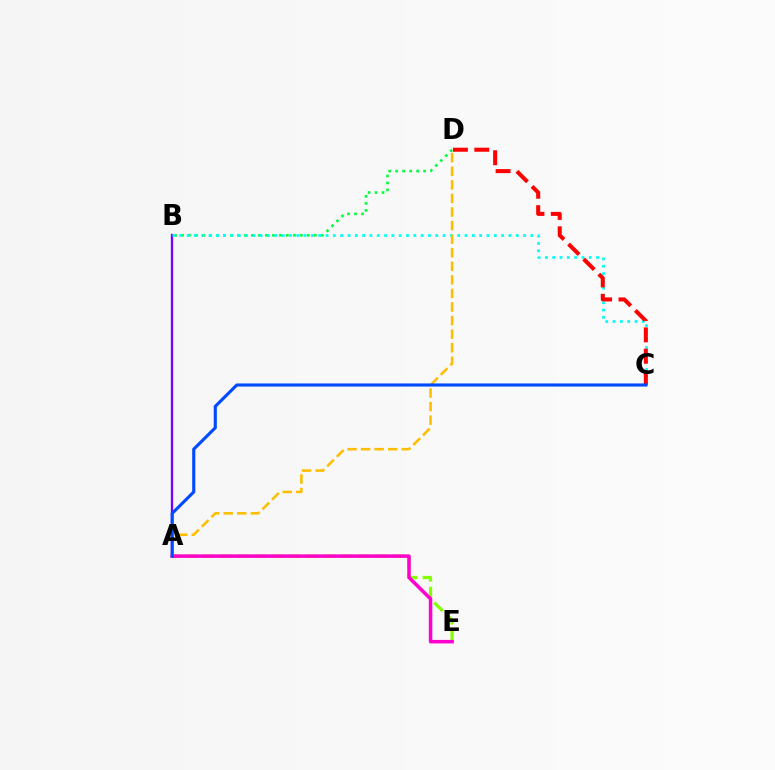{('A', 'B'): [{'color': '#7200ff', 'line_style': 'solid', 'thickness': 1.67}], ('B', 'D'): [{'color': '#00ff39', 'line_style': 'dotted', 'thickness': 1.9}], ('B', 'C'): [{'color': '#00fff6', 'line_style': 'dotted', 'thickness': 1.99}], ('A', 'E'): [{'color': '#84ff00', 'line_style': 'dashed', 'thickness': 2.34}, {'color': '#ff00cf', 'line_style': 'solid', 'thickness': 2.53}], ('A', 'D'): [{'color': '#ffbd00', 'line_style': 'dashed', 'thickness': 1.84}], ('C', 'D'): [{'color': '#ff0000', 'line_style': 'dashed', 'thickness': 2.9}], ('A', 'C'): [{'color': '#004bff', 'line_style': 'solid', 'thickness': 2.25}]}